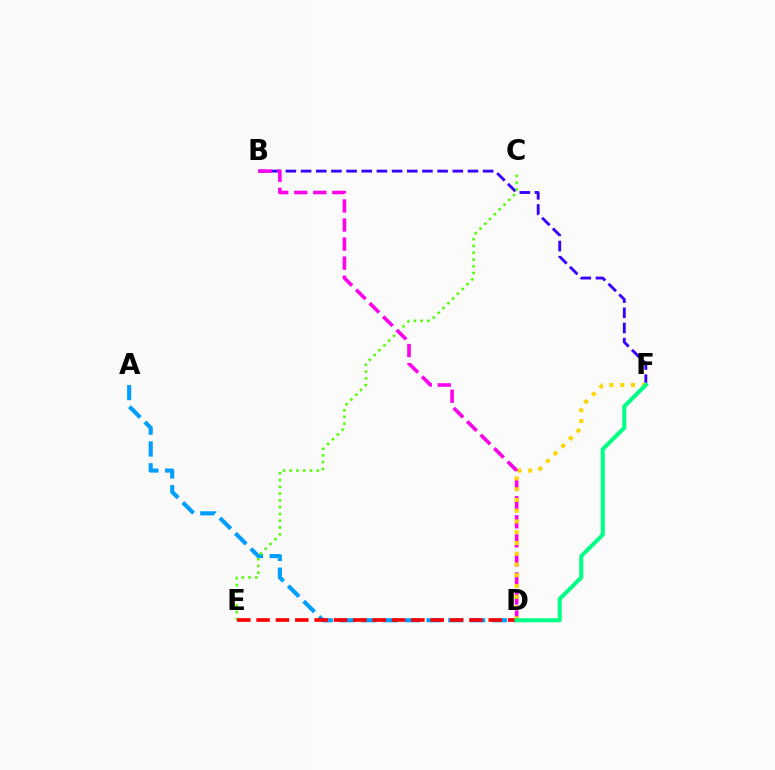{('B', 'F'): [{'color': '#3700ff', 'line_style': 'dashed', 'thickness': 2.06}], ('A', 'D'): [{'color': '#009eff', 'line_style': 'dashed', 'thickness': 2.96}], ('C', 'E'): [{'color': '#4fff00', 'line_style': 'dotted', 'thickness': 1.84}], ('D', 'E'): [{'color': '#ff0000', 'line_style': 'dashed', 'thickness': 2.63}], ('B', 'D'): [{'color': '#ff00ed', 'line_style': 'dashed', 'thickness': 2.59}], ('D', 'F'): [{'color': '#ffd500', 'line_style': 'dotted', 'thickness': 2.92}, {'color': '#00ff86', 'line_style': 'solid', 'thickness': 2.92}]}